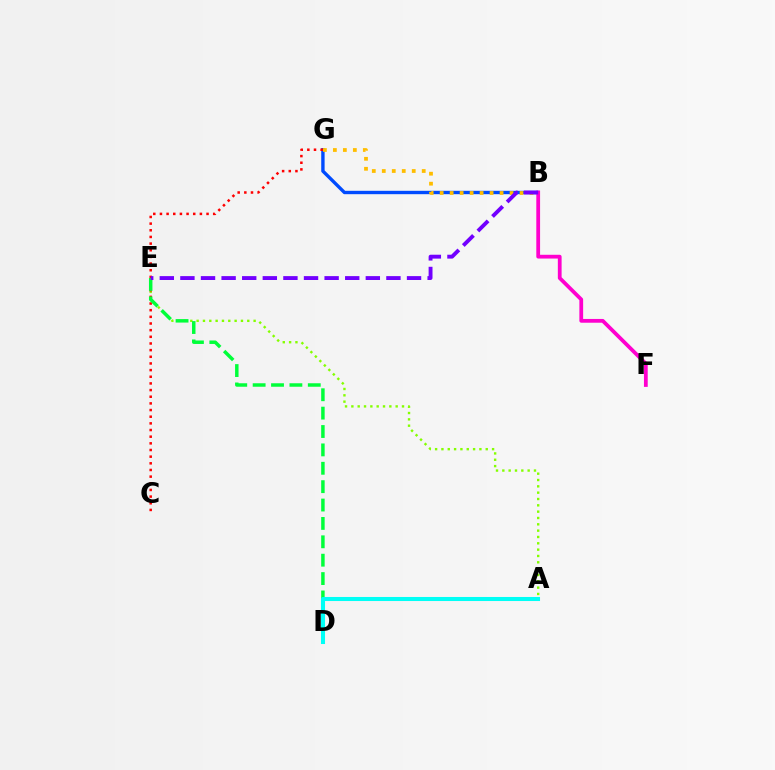{('B', 'G'): [{'color': '#004bff', 'line_style': 'solid', 'thickness': 2.43}, {'color': '#ffbd00', 'line_style': 'dotted', 'thickness': 2.71}], ('A', 'E'): [{'color': '#84ff00', 'line_style': 'dotted', 'thickness': 1.72}], ('B', 'F'): [{'color': '#ff00cf', 'line_style': 'solid', 'thickness': 2.71}], ('C', 'G'): [{'color': '#ff0000', 'line_style': 'dotted', 'thickness': 1.81}], ('D', 'E'): [{'color': '#00ff39', 'line_style': 'dashed', 'thickness': 2.5}], ('A', 'D'): [{'color': '#00fff6', 'line_style': 'solid', 'thickness': 2.92}], ('B', 'E'): [{'color': '#7200ff', 'line_style': 'dashed', 'thickness': 2.8}]}